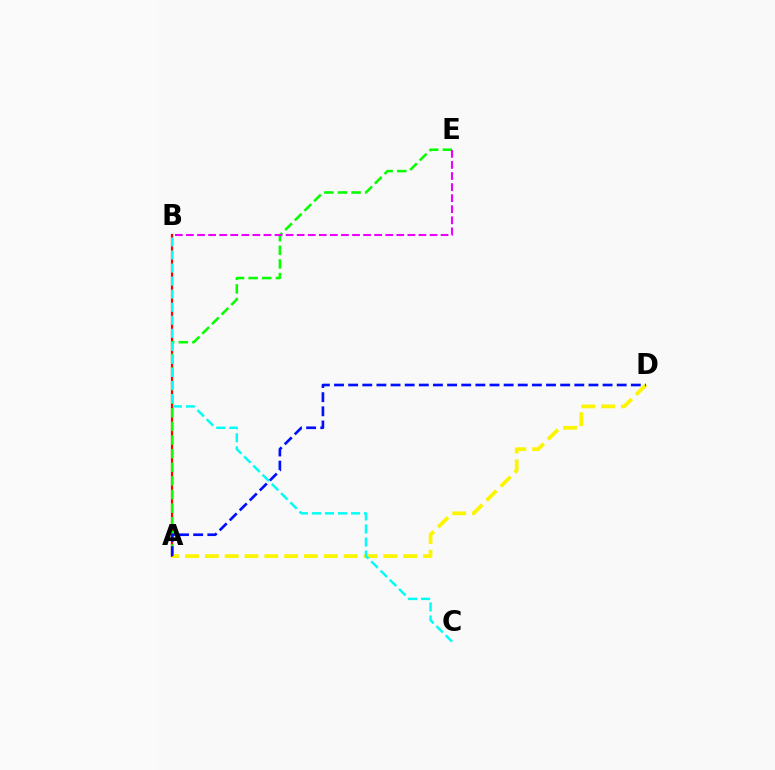{('A', 'B'): [{'color': '#ff0000', 'line_style': 'solid', 'thickness': 1.61}], ('A', 'D'): [{'color': '#fcf500', 'line_style': 'dashed', 'thickness': 2.69}, {'color': '#0010ff', 'line_style': 'dashed', 'thickness': 1.92}], ('A', 'E'): [{'color': '#08ff00', 'line_style': 'dashed', 'thickness': 1.85}], ('B', 'C'): [{'color': '#00fff6', 'line_style': 'dashed', 'thickness': 1.77}], ('B', 'E'): [{'color': '#ee00ff', 'line_style': 'dashed', 'thickness': 1.5}]}